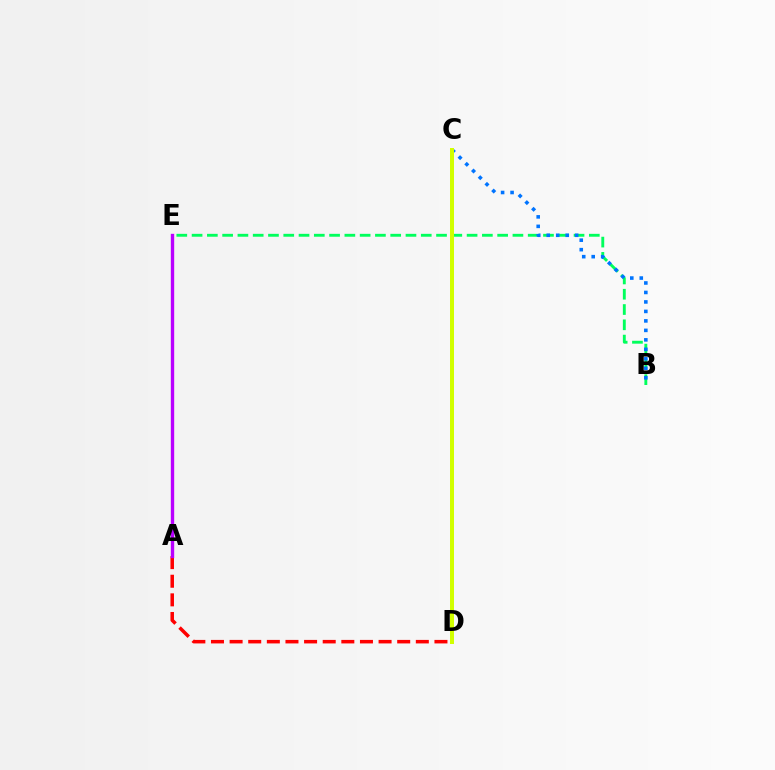{('B', 'E'): [{'color': '#00ff5c', 'line_style': 'dashed', 'thickness': 2.08}], ('B', 'C'): [{'color': '#0074ff', 'line_style': 'dotted', 'thickness': 2.58}], ('C', 'D'): [{'color': '#d1ff00', 'line_style': 'solid', 'thickness': 2.88}], ('A', 'D'): [{'color': '#ff0000', 'line_style': 'dashed', 'thickness': 2.53}], ('A', 'E'): [{'color': '#b900ff', 'line_style': 'solid', 'thickness': 2.42}]}